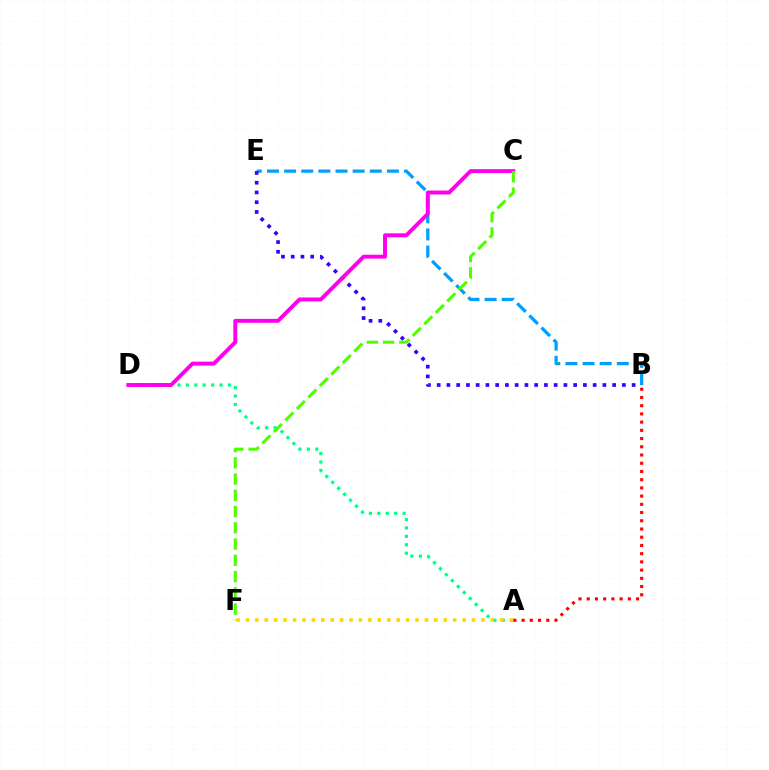{('B', 'E'): [{'color': '#009eff', 'line_style': 'dashed', 'thickness': 2.33}, {'color': '#3700ff', 'line_style': 'dotted', 'thickness': 2.65}], ('A', 'D'): [{'color': '#00ff86', 'line_style': 'dotted', 'thickness': 2.29}], ('A', 'F'): [{'color': '#ffd500', 'line_style': 'dotted', 'thickness': 2.56}], ('C', 'D'): [{'color': '#ff00ed', 'line_style': 'solid', 'thickness': 2.83}], ('C', 'F'): [{'color': '#4fff00', 'line_style': 'dashed', 'thickness': 2.21}], ('A', 'B'): [{'color': '#ff0000', 'line_style': 'dotted', 'thickness': 2.23}]}